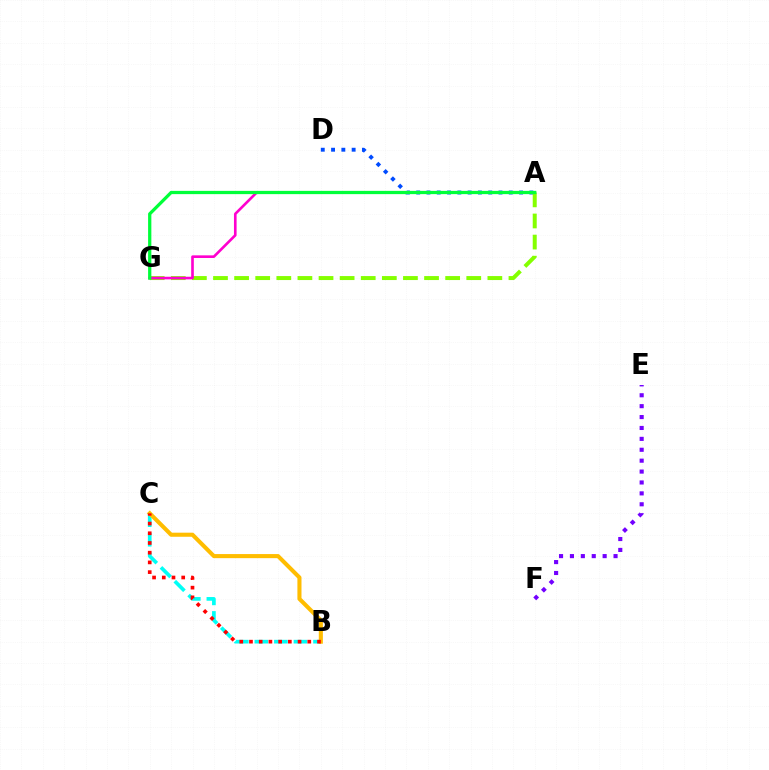{('A', 'D'): [{'color': '#004bff', 'line_style': 'dotted', 'thickness': 2.79}], ('B', 'C'): [{'color': '#00fff6', 'line_style': 'dashed', 'thickness': 2.66}, {'color': '#ffbd00', 'line_style': 'solid', 'thickness': 2.94}, {'color': '#ff0000', 'line_style': 'dotted', 'thickness': 2.64}], ('E', 'F'): [{'color': '#7200ff', 'line_style': 'dotted', 'thickness': 2.96}], ('A', 'G'): [{'color': '#84ff00', 'line_style': 'dashed', 'thickness': 2.87}, {'color': '#ff00cf', 'line_style': 'solid', 'thickness': 1.9}, {'color': '#00ff39', 'line_style': 'solid', 'thickness': 2.35}]}